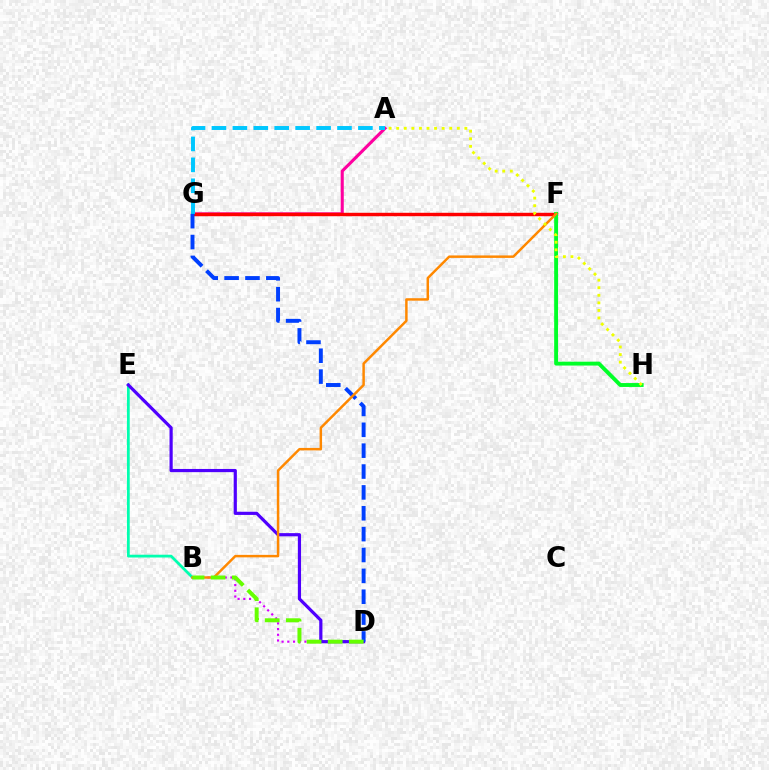{('B', 'E'): [{'color': '#00ffaf', 'line_style': 'solid', 'thickness': 2.0}], ('B', 'D'): [{'color': '#d600ff', 'line_style': 'dotted', 'thickness': 1.55}, {'color': '#66ff00', 'line_style': 'dashed', 'thickness': 2.86}], ('D', 'E'): [{'color': '#4f00ff', 'line_style': 'solid', 'thickness': 2.3}], ('A', 'G'): [{'color': '#ff00a0', 'line_style': 'solid', 'thickness': 2.23}, {'color': '#00c7ff', 'line_style': 'dashed', 'thickness': 2.84}], ('F', 'G'): [{'color': '#ff0000', 'line_style': 'solid', 'thickness': 2.47}], ('F', 'H'): [{'color': '#00ff27', 'line_style': 'solid', 'thickness': 2.8}], ('D', 'G'): [{'color': '#003fff', 'line_style': 'dashed', 'thickness': 2.83}], ('B', 'F'): [{'color': '#ff8800', 'line_style': 'solid', 'thickness': 1.78}], ('A', 'H'): [{'color': '#eeff00', 'line_style': 'dotted', 'thickness': 2.06}]}